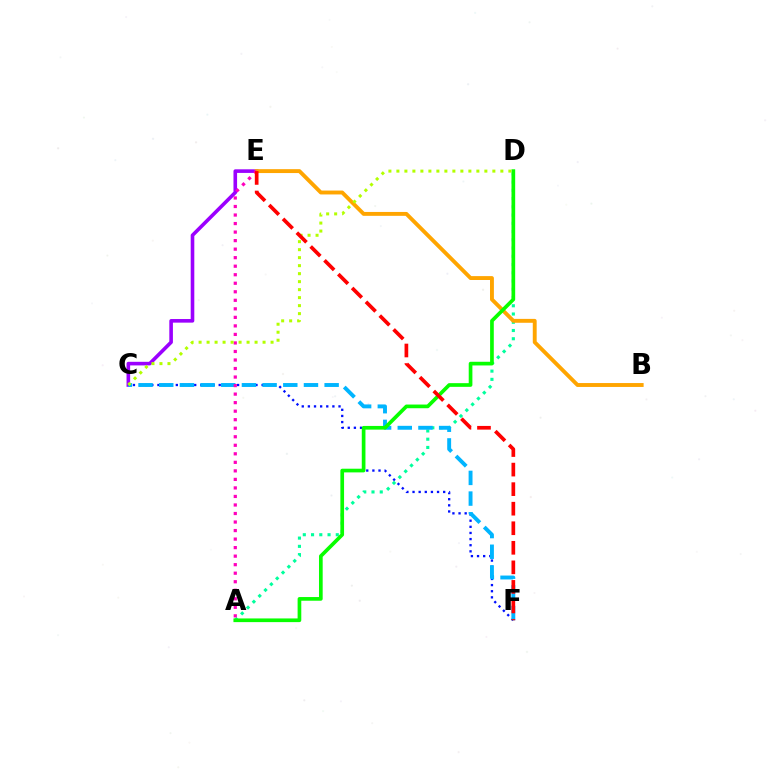{('C', 'E'): [{'color': '#9b00ff', 'line_style': 'solid', 'thickness': 2.6}], ('C', 'F'): [{'color': '#0010ff', 'line_style': 'dotted', 'thickness': 1.66}, {'color': '#00b5ff', 'line_style': 'dashed', 'thickness': 2.81}], ('A', 'D'): [{'color': '#00ff9d', 'line_style': 'dotted', 'thickness': 2.24}, {'color': '#08ff00', 'line_style': 'solid', 'thickness': 2.65}], ('B', 'E'): [{'color': '#ffa500', 'line_style': 'solid', 'thickness': 2.8}], ('A', 'E'): [{'color': '#ff00bd', 'line_style': 'dotted', 'thickness': 2.32}], ('C', 'D'): [{'color': '#b3ff00', 'line_style': 'dotted', 'thickness': 2.17}], ('E', 'F'): [{'color': '#ff0000', 'line_style': 'dashed', 'thickness': 2.66}]}